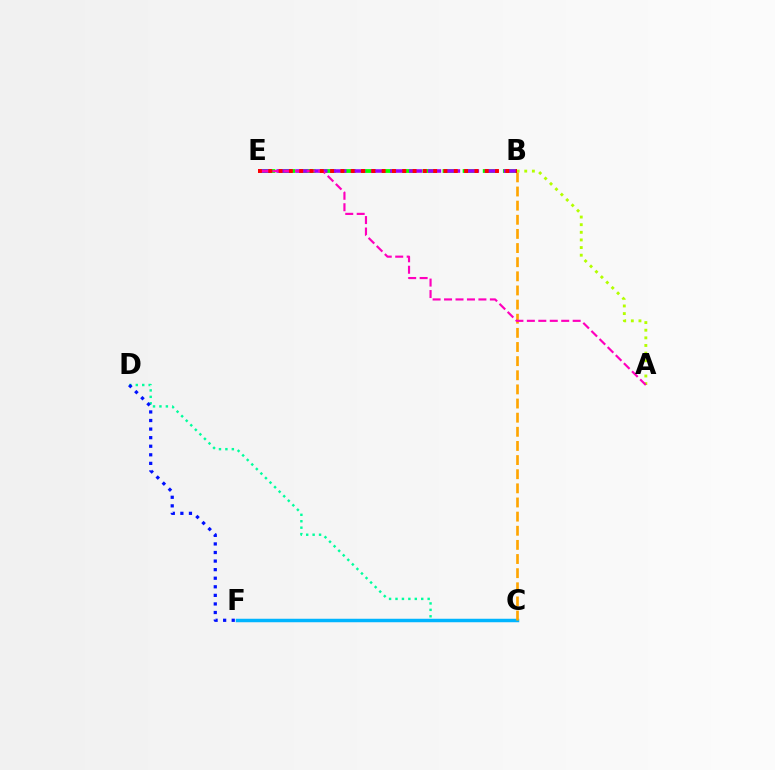{('C', 'D'): [{'color': '#00ff9d', 'line_style': 'dotted', 'thickness': 1.75}], ('D', 'F'): [{'color': '#0010ff', 'line_style': 'dotted', 'thickness': 2.33}], ('C', 'F'): [{'color': '#00b5ff', 'line_style': 'solid', 'thickness': 2.5}], ('A', 'B'): [{'color': '#b3ff00', 'line_style': 'dotted', 'thickness': 2.07}], ('B', 'E'): [{'color': '#08ff00', 'line_style': 'dashed', 'thickness': 2.74}, {'color': '#9b00ff', 'line_style': 'dashed', 'thickness': 2.57}, {'color': '#ff0000', 'line_style': 'dotted', 'thickness': 2.8}], ('B', 'C'): [{'color': '#ffa500', 'line_style': 'dashed', 'thickness': 1.92}], ('A', 'E'): [{'color': '#ff00bd', 'line_style': 'dashed', 'thickness': 1.56}]}